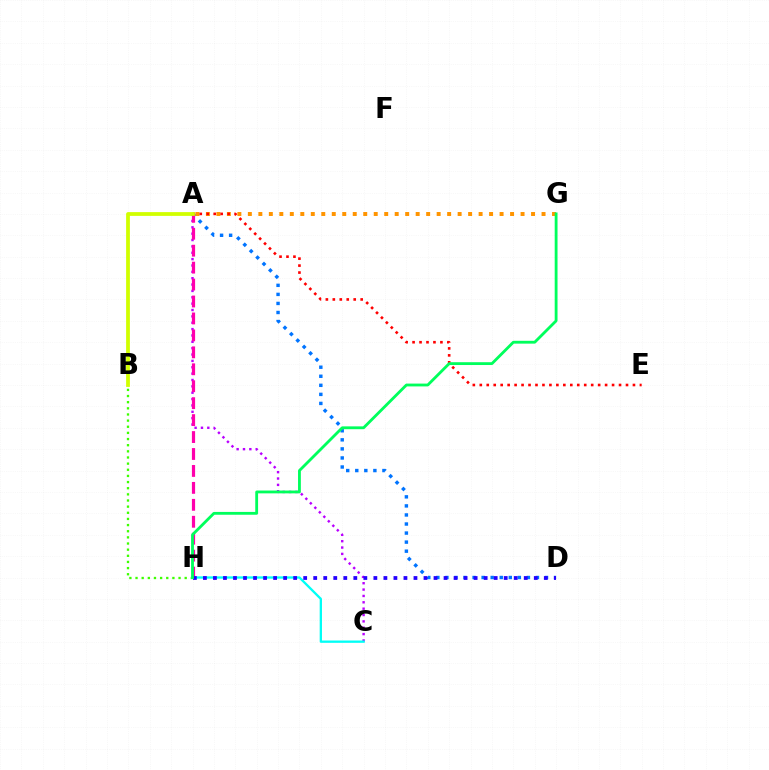{('A', 'D'): [{'color': '#0074ff', 'line_style': 'dotted', 'thickness': 2.46}], ('A', 'C'): [{'color': '#b900ff', 'line_style': 'dotted', 'thickness': 1.73}], ('B', 'H'): [{'color': '#3dff00', 'line_style': 'dotted', 'thickness': 1.67}], ('A', 'H'): [{'color': '#ff00ac', 'line_style': 'dashed', 'thickness': 2.3}], ('C', 'H'): [{'color': '#00fff6', 'line_style': 'solid', 'thickness': 1.66}], ('A', 'G'): [{'color': '#ff9400', 'line_style': 'dotted', 'thickness': 2.85}], ('A', 'E'): [{'color': '#ff0000', 'line_style': 'dotted', 'thickness': 1.89}], ('D', 'H'): [{'color': '#2500ff', 'line_style': 'dotted', 'thickness': 2.72}], ('G', 'H'): [{'color': '#00ff5c', 'line_style': 'solid', 'thickness': 2.03}], ('A', 'B'): [{'color': '#d1ff00', 'line_style': 'solid', 'thickness': 2.72}]}